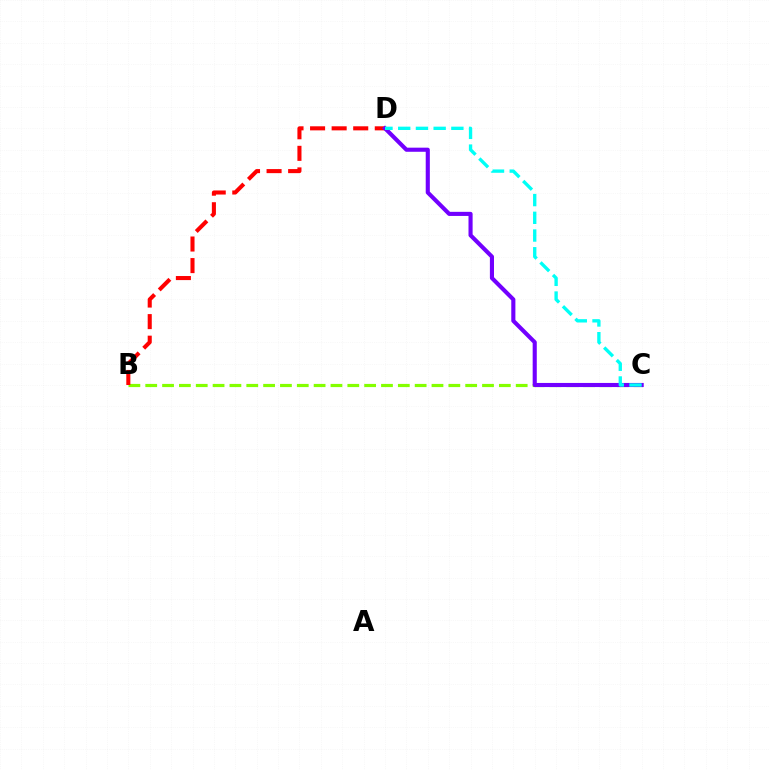{('B', 'C'): [{'color': '#84ff00', 'line_style': 'dashed', 'thickness': 2.29}], ('B', 'D'): [{'color': '#ff0000', 'line_style': 'dashed', 'thickness': 2.93}], ('C', 'D'): [{'color': '#7200ff', 'line_style': 'solid', 'thickness': 2.96}, {'color': '#00fff6', 'line_style': 'dashed', 'thickness': 2.41}]}